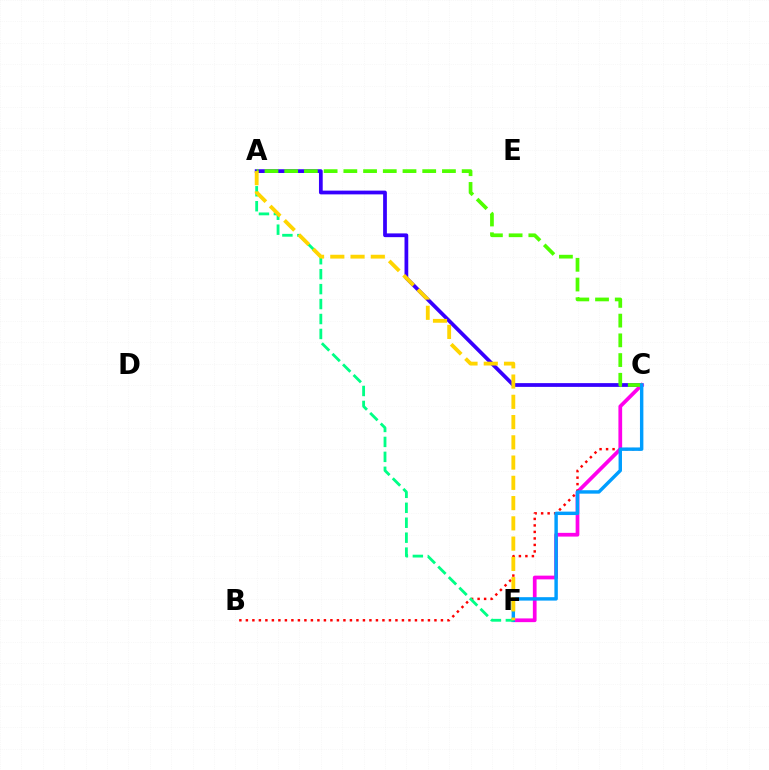{('A', 'C'): [{'color': '#3700ff', 'line_style': 'solid', 'thickness': 2.7}, {'color': '#4fff00', 'line_style': 'dashed', 'thickness': 2.68}], ('C', 'F'): [{'color': '#ff00ed', 'line_style': 'solid', 'thickness': 2.69}, {'color': '#009eff', 'line_style': 'solid', 'thickness': 2.46}], ('B', 'C'): [{'color': '#ff0000', 'line_style': 'dotted', 'thickness': 1.77}], ('A', 'F'): [{'color': '#00ff86', 'line_style': 'dashed', 'thickness': 2.03}, {'color': '#ffd500', 'line_style': 'dashed', 'thickness': 2.75}]}